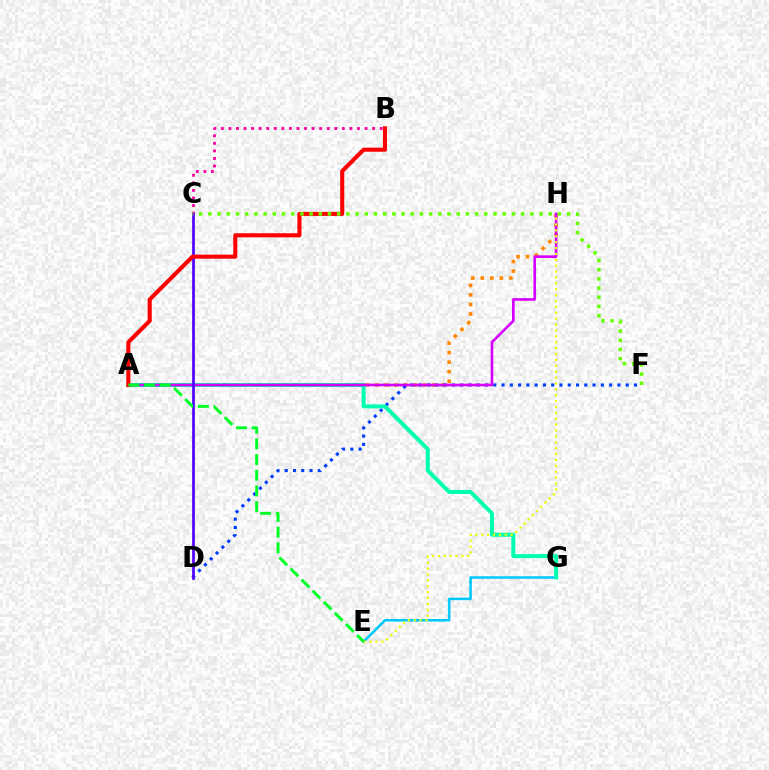{('A', 'H'): [{'color': '#ff8800', 'line_style': 'dotted', 'thickness': 2.59}, {'color': '#d600ff', 'line_style': 'solid', 'thickness': 1.91}], ('B', 'C'): [{'color': '#ff00a0', 'line_style': 'dotted', 'thickness': 2.05}], ('E', 'G'): [{'color': '#00c7ff', 'line_style': 'solid', 'thickness': 1.83}], ('D', 'F'): [{'color': '#003fff', 'line_style': 'dotted', 'thickness': 2.25}], ('A', 'G'): [{'color': '#00ffaf', 'line_style': 'solid', 'thickness': 2.88}], ('C', 'D'): [{'color': '#4f00ff', 'line_style': 'solid', 'thickness': 1.94}], ('E', 'H'): [{'color': '#eeff00', 'line_style': 'dotted', 'thickness': 1.6}], ('A', 'B'): [{'color': '#ff0000', 'line_style': 'solid', 'thickness': 2.93}], ('C', 'F'): [{'color': '#66ff00', 'line_style': 'dotted', 'thickness': 2.5}], ('A', 'E'): [{'color': '#00ff27', 'line_style': 'dashed', 'thickness': 2.13}]}